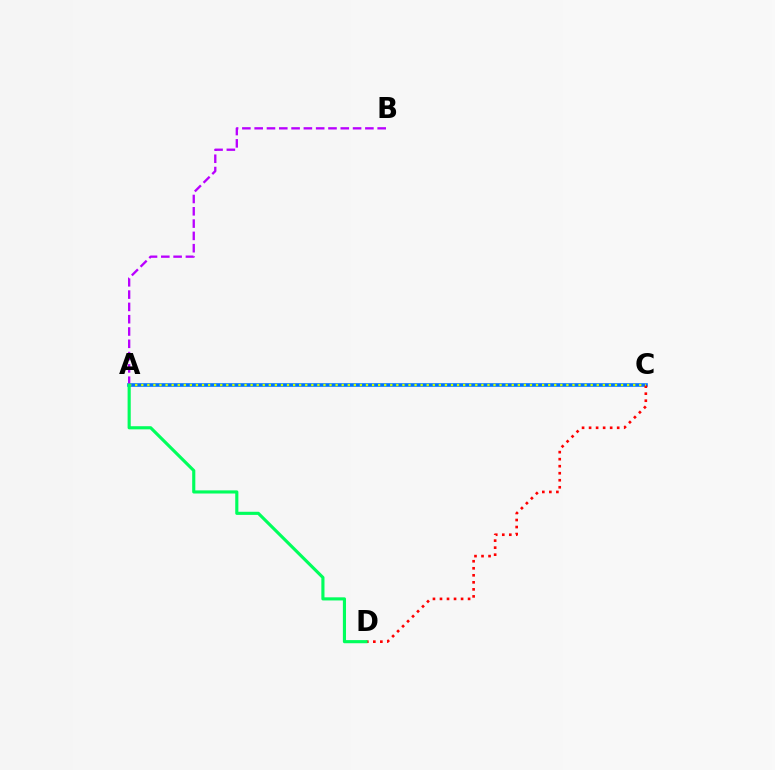{('A', 'C'): [{'color': '#0074ff', 'line_style': 'solid', 'thickness': 2.6}, {'color': '#d1ff00', 'line_style': 'dotted', 'thickness': 1.65}], ('C', 'D'): [{'color': '#ff0000', 'line_style': 'dotted', 'thickness': 1.91}], ('A', 'B'): [{'color': '#b900ff', 'line_style': 'dashed', 'thickness': 1.67}], ('A', 'D'): [{'color': '#00ff5c', 'line_style': 'solid', 'thickness': 2.25}]}